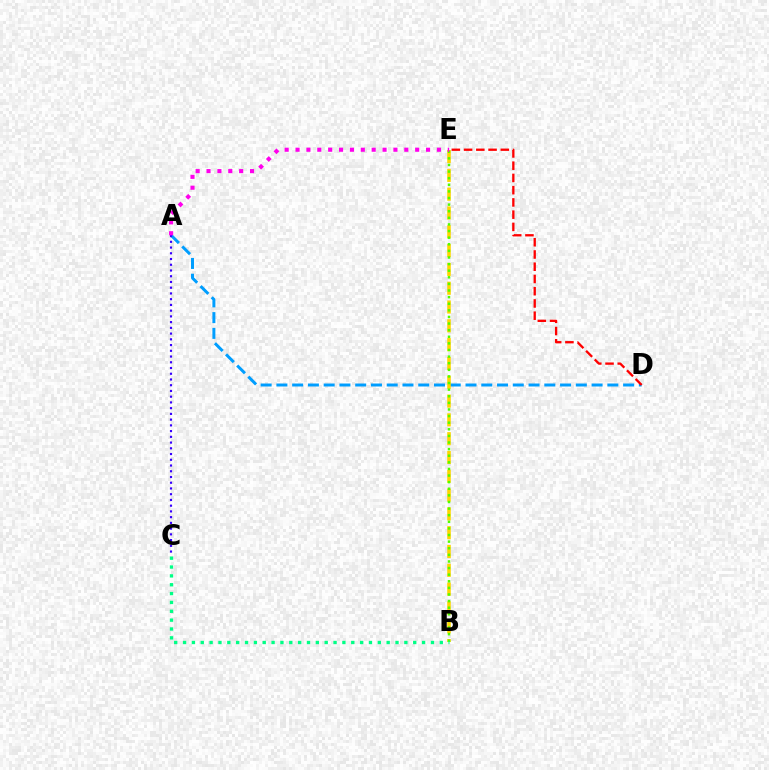{('A', 'D'): [{'color': '#009eff', 'line_style': 'dashed', 'thickness': 2.14}], ('B', 'E'): [{'color': '#ffd500', 'line_style': 'dashed', 'thickness': 2.55}, {'color': '#4fff00', 'line_style': 'dotted', 'thickness': 1.8}], ('D', 'E'): [{'color': '#ff0000', 'line_style': 'dashed', 'thickness': 1.66}], ('A', 'C'): [{'color': '#3700ff', 'line_style': 'dotted', 'thickness': 1.56}], ('A', 'E'): [{'color': '#ff00ed', 'line_style': 'dotted', 'thickness': 2.95}], ('B', 'C'): [{'color': '#00ff86', 'line_style': 'dotted', 'thickness': 2.41}]}